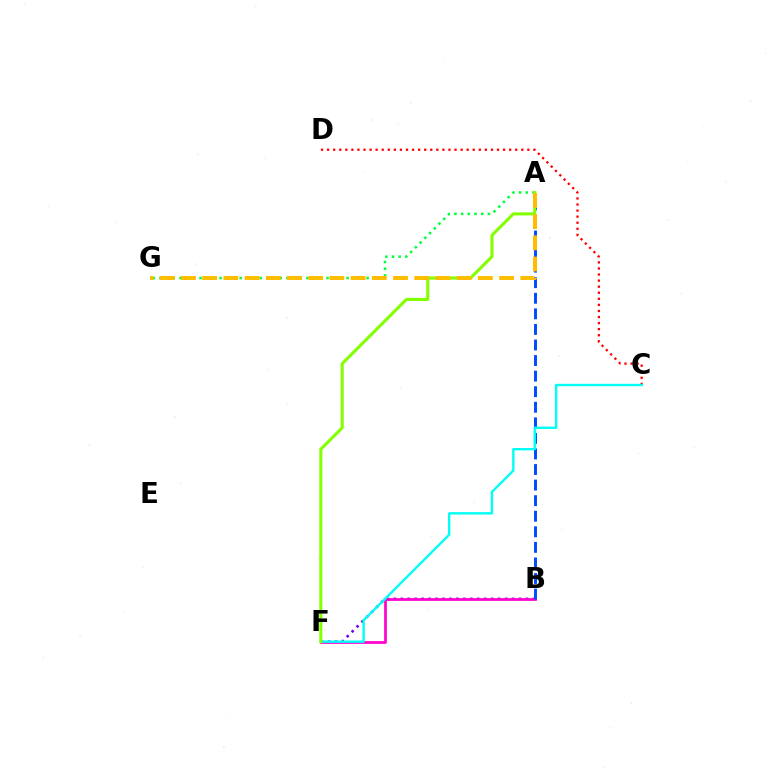{('B', 'F'): [{'color': '#7200ff', 'line_style': 'dotted', 'thickness': 1.89}, {'color': '#ff00cf', 'line_style': 'solid', 'thickness': 1.96}], ('C', 'D'): [{'color': '#ff0000', 'line_style': 'dotted', 'thickness': 1.65}], ('A', 'G'): [{'color': '#00ff39', 'line_style': 'dotted', 'thickness': 1.82}, {'color': '#ffbd00', 'line_style': 'dashed', 'thickness': 2.88}], ('A', 'B'): [{'color': '#004bff', 'line_style': 'dashed', 'thickness': 2.11}], ('C', 'F'): [{'color': '#00fff6', 'line_style': 'solid', 'thickness': 1.71}], ('A', 'F'): [{'color': '#84ff00', 'line_style': 'solid', 'thickness': 2.21}]}